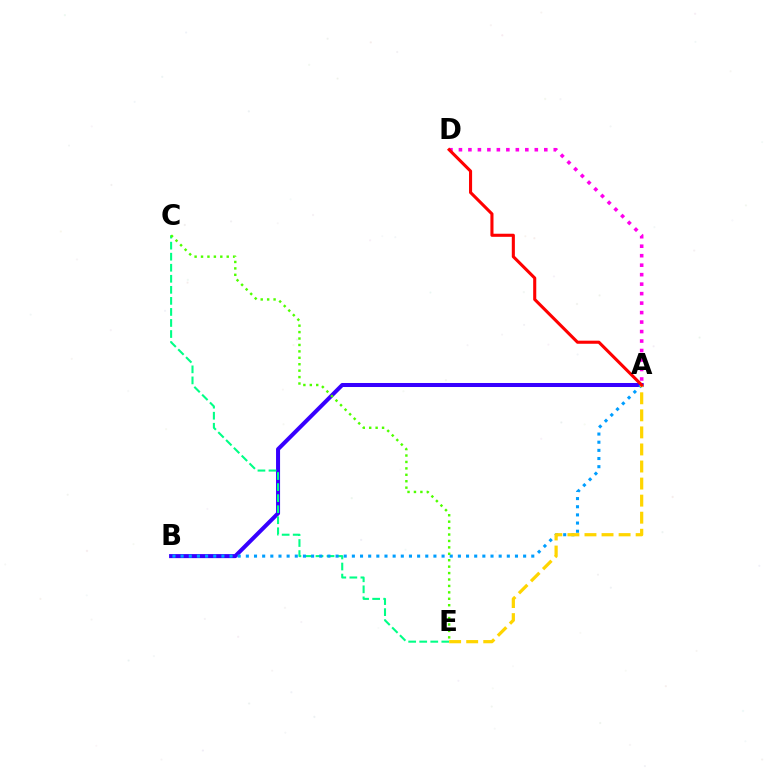{('A', 'B'): [{'color': '#3700ff', 'line_style': 'solid', 'thickness': 2.9}, {'color': '#009eff', 'line_style': 'dotted', 'thickness': 2.22}], ('C', 'E'): [{'color': '#00ff86', 'line_style': 'dashed', 'thickness': 1.5}, {'color': '#4fff00', 'line_style': 'dotted', 'thickness': 1.75}], ('A', 'D'): [{'color': '#ff00ed', 'line_style': 'dotted', 'thickness': 2.58}, {'color': '#ff0000', 'line_style': 'solid', 'thickness': 2.22}], ('A', 'E'): [{'color': '#ffd500', 'line_style': 'dashed', 'thickness': 2.32}]}